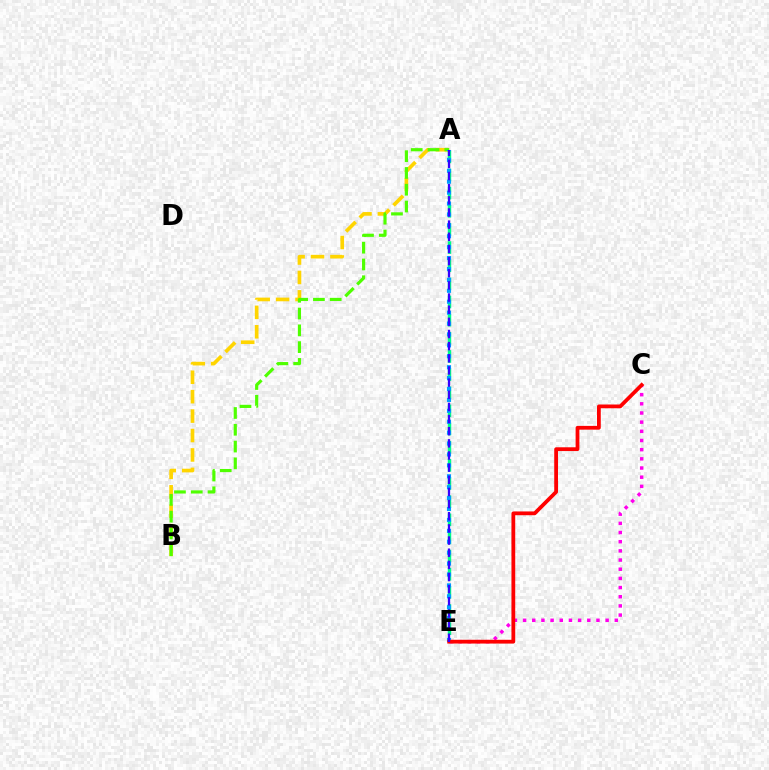{('C', 'E'): [{'color': '#ff00ed', 'line_style': 'dotted', 'thickness': 2.49}, {'color': '#ff0000', 'line_style': 'solid', 'thickness': 2.72}], ('A', 'E'): [{'color': '#00ff86', 'line_style': 'dashed', 'thickness': 2.47}, {'color': '#009eff', 'line_style': 'dotted', 'thickness': 2.96}, {'color': '#3700ff', 'line_style': 'dashed', 'thickness': 1.65}], ('A', 'B'): [{'color': '#ffd500', 'line_style': 'dashed', 'thickness': 2.64}, {'color': '#4fff00', 'line_style': 'dashed', 'thickness': 2.28}]}